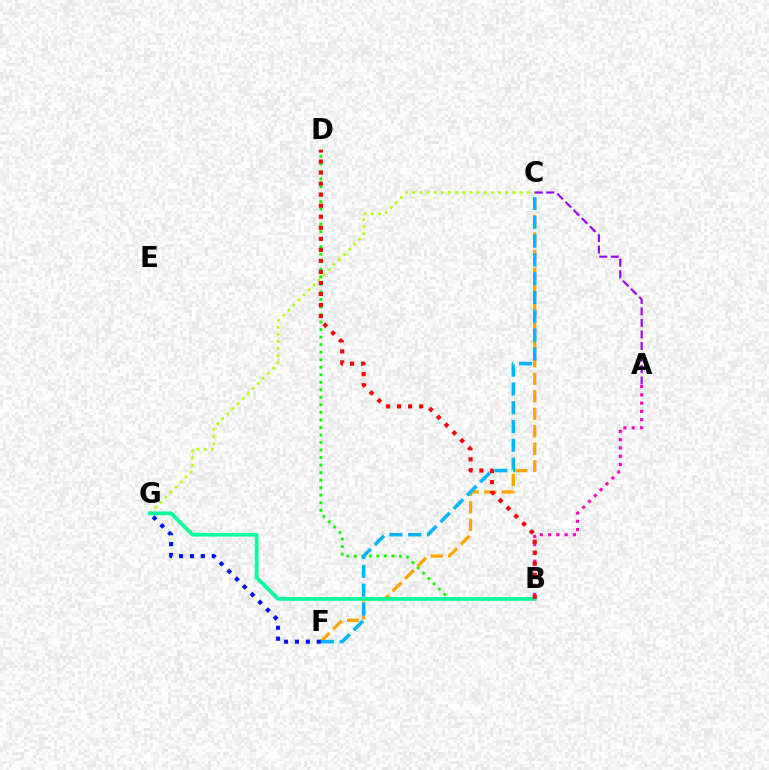{('C', 'G'): [{'color': '#b3ff00', 'line_style': 'dotted', 'thickness': 1.94}], ('B', 'D'): [{'color': '#08ff00', 'line_style': 'dotted', 'thickness': 2.05}, {'color': '#ff0000', 'line_style': 'dotted', 'thickness': 3.0}], ('A', 'B'): [{'color': '#ff00bd', 'line_style': 'dotted', 'thickness': 2.25}], ('C', 'F'): [{'color': '#ffa500', 'line_style': 'dashed', 'thickness': 2.38}, {'color': '#00b5ff', 'line_style': 'dashed', 'thickness': 2.55}], ('B', 'G'): [{'color': '#00ff9d', 'line_style': 'solid', 'thickness': 2.71}], ('F', 'G'): [{'color': '#0010ff', 'line_style': 'dotted', 'thickness': 2.97}], ('A', 'C'): [{'color': '#9b00ff', 'line_style': 'dashed', 'thickness': 1.56}]}